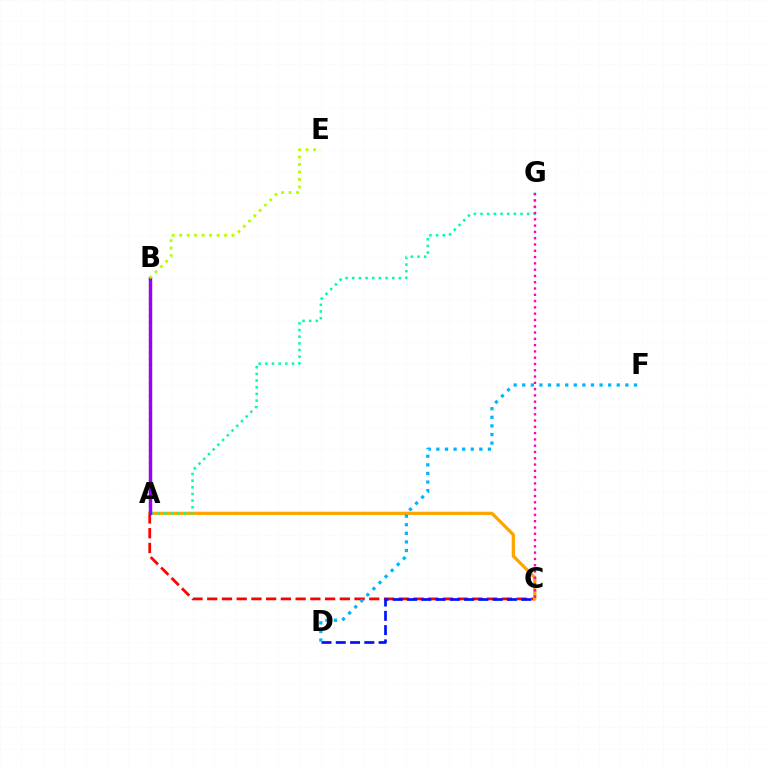{('A', 'B'): [{'color': '#08ff00', 'line_style': 'dotted', 'thickness': 1.66}, {'color': '#9b00ff', 'line_style': 'solid', 'thickness': 2.47}], ('A', 'C'): [{'color': '#ff0000', 'line_style': 'dashed', 'thickness': 2.0}, {'color': '#ffa500', 'line_style': 'solid', 'thickness': 2.35}], ('A', 'G'): [{'color': '#00ff9d', 'line_style': 'dotted', 'thickness': 1.81}], ('C', 'G'): [{'color': '#ff00bd', 'line_style': 'dotted', 'thickness': 1.71}], ('C', 'D'): [{'color': '#0010ff', 'line_style': 'dashed', 'thickness': 1.94}], ('D', 'F'): [{'color': '#00b5ff', 'line_style': 'dotted', 'thickness': 2.33}], ('B', 'E'): [{'color': '#b3ff00', 'line_style': 'dotted', 'thickness': 2.03}]}